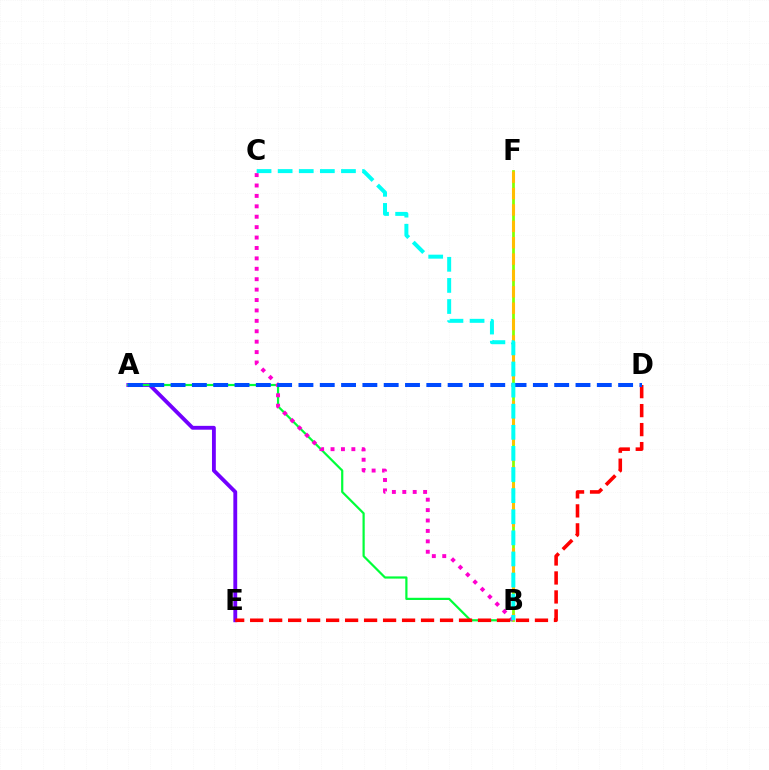{('A', 'E'): [{'color': '#7200ff', 'line_style': 'solid', 'thickness': 2.77}], ('A', 'B'): [{'color': '#00ff39', 'line_style': 'solid', 'thickness': 1.59}], ('B', 'F'): [{'color': '#84ff00', 'line_style': 'solid', 'thickness': 1.97}, {'color': '#ffbd00', 'line_style': 'dashed', 'thickness': 2.22}], ('B', 'C'): [{'color': '#ff00cf', 'line_style': 'dotted', 'thickness': 2.83}, {'color': '#00fff6', 'line_style': 'dashed', 'thickness': 2.87}], ('D', 'E'): [{'color': '#ff0000', 'line_style': 'dashed', 'thickness': 2.58}], ('A', 'D'): [{'color': '#004bff', 'line_style': 'dashed', 'thickness': 2.9}]}